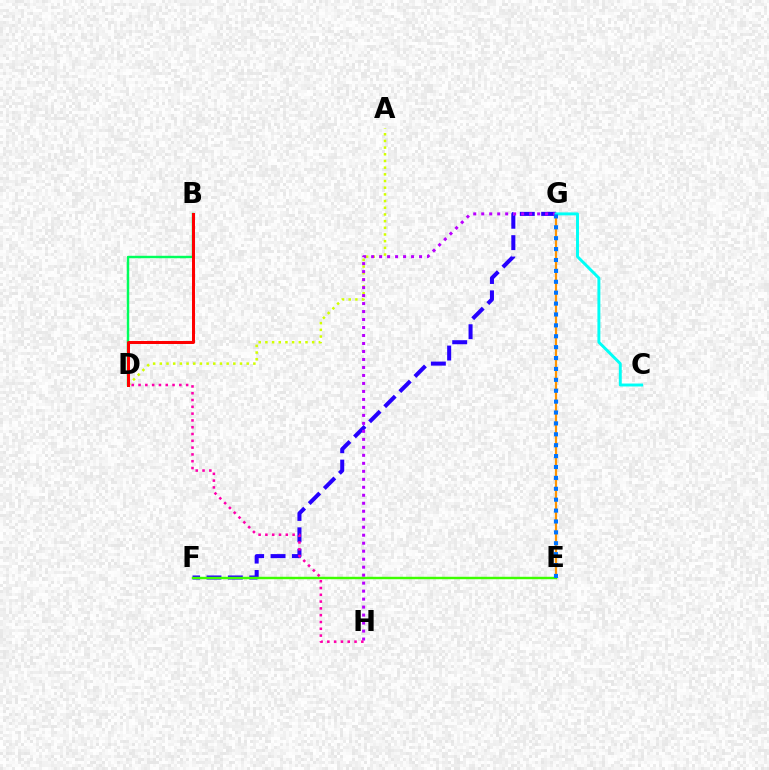{('F', 'G'): [{'color': '#2500ff', 'line_style': 'dashed', 'thickness': 2.9}], ('A', 'D'): [{'color': '#d1ff00', 'line_style': 'dotted', 'thickness': 1.82}], ('E', 'G'): [{'color': '#ff9400', 'line_style': 'solid', 'thickness': 1.59}, {'color': '#0074ff', 'line_style': 'dotted', 'thickness': 2.96}], ('E', 'F'): [{'color': '#3dff00', 'line_style': 'solid', 'thickness': 1.75}], ('B', 'D'): [{'color': '#00ff5c', 'line_style': 'solid', 'thickness': 1.75}, {'color': '#ff0000', 'line_style': 'solid', 'thickness': 2.17}], ('G', 'H'): [{'color': '#b900ff', 'line_style': 'dotted', 'thickness': 2.17}], ('C', 'G'): [{'color': '#00fff6', 'line_style': 'solid', 'thickness': 2.12}], ('D', 'H'): [{'color': '#ff00ac', 'line_style': 'dotted', 'thickness': 1.85}]}